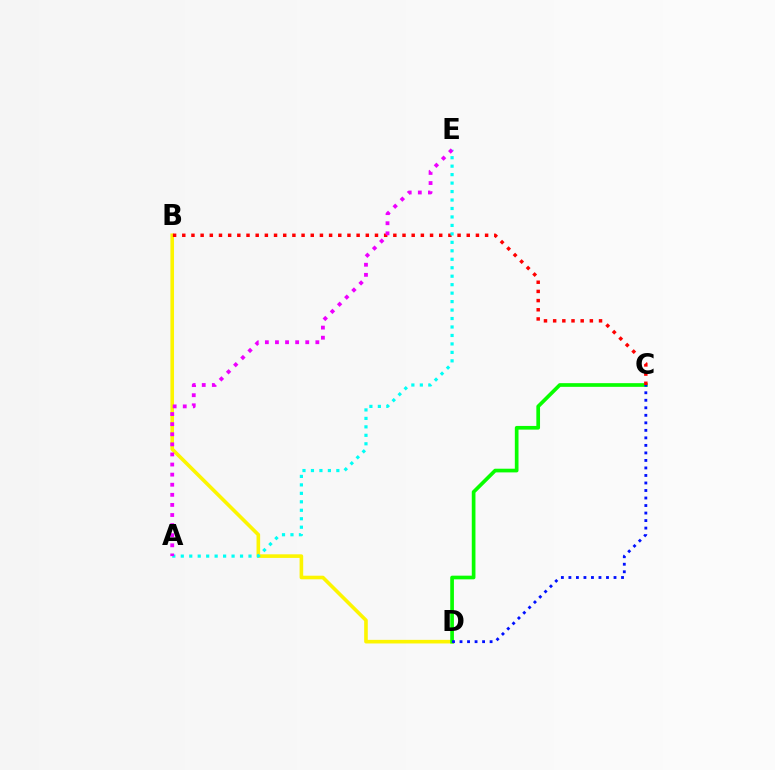{('B', 'D'): [{'color': '#fcf500', 'line_style': 'solid', 'thickness': 2.6}], ('C', 'D'): [{'color': '#08ff00', 'line_style': 'solid', 'thickness': 2.65}, {'color': '#0010ff', 'line_style': 'dotted', 'thickness': 2.04}], ('B', 'C'): [{'color': '#ff0000', 'line_style': 'dotted', 'thickness': 2.49}], ('A', 'E'): [{'color': '#00fff6', 'line_style': 'dotted', 'thickness': 2.3}, {'color': '#ee00ff', 'line_style': 'dotted', 'thickness': 2.74}]}